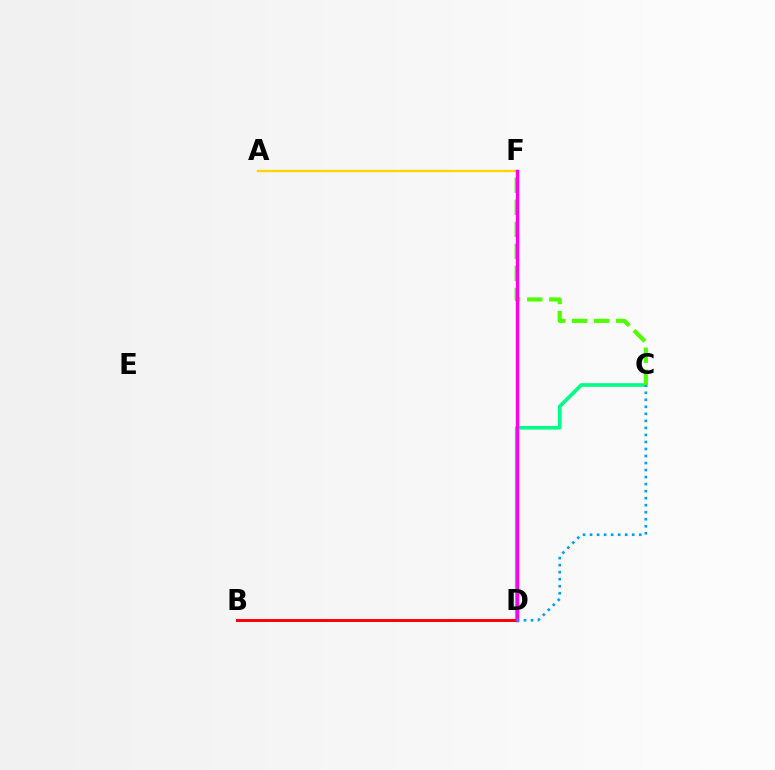{('C', 'D'): [{'color': '#00ff86', 'line_style': 'solid', 'thickness': 2.61}, {'color': '#009eff', 'line_style': 'dotted', 'thickness': 1.91}], ('C', 'F'): [{'color': '#4fff00', 'line_style': 'dashed', 'thickness': 2.99}], ('D', 'F'): [{'color': '#3700ff', 'line_style': 'dashed', 'thickness': 2.02}, {'color': '#ff00ed', 'line_style': 'solid', 'thickness': 2.47}], ('A', 'F'): [{'color': '#ffd500', 'line_style': 'solid', 'thickness': 1.72}], ('B', 'D'): [{'color': '#ff0000', 'line_style': 'solid', 'thickness': 2.12}]}